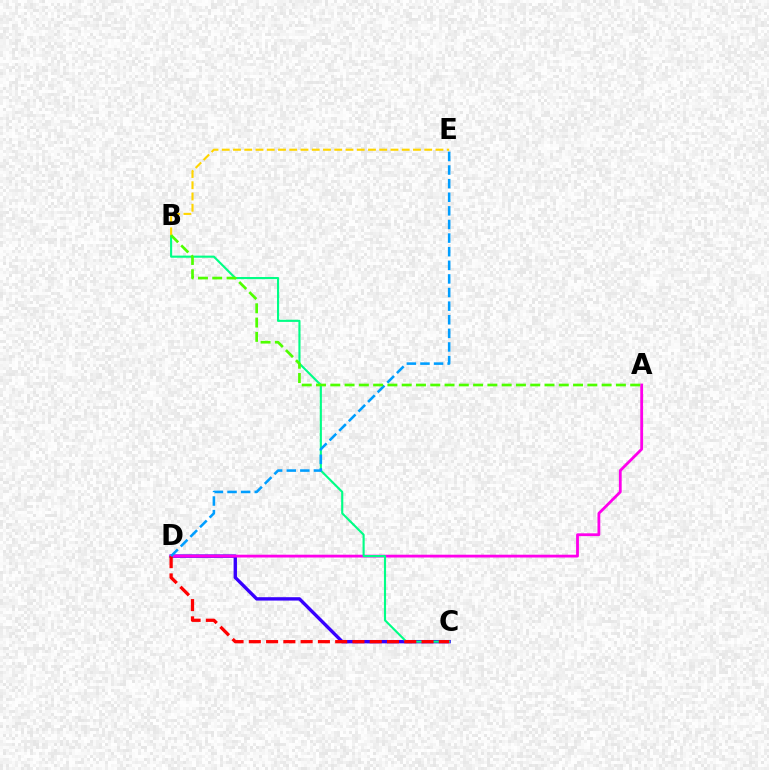{('C', 'D'): [{'color': '#3700ff', 'line_style': 'solid', 'thickness': 2.43}, {'color': '#ff0000', 'line_style': 'dashed', 'thickness': 2.35}], ('A', 'D'): [{'color': '#ff00ed', 'line_style': 'solid', 'thickness': 2.02}], ('B', 'C'): [{'color': '#00ff86', 'line_style': 'solid', 'thickness': 1.53}], ('D', 'E'): [{'color': '#009eff', 'line_style': 'dashed', 'thickness': 1.85}], ('B', 'E'): [{'color': '#ffd500', 'line_style': 'dashed', 'thickness': 1.53}], ('A', 'B'): [{'color': '#4fff00', 'line_style': 'dashed', 'thickness': 1.94}]}